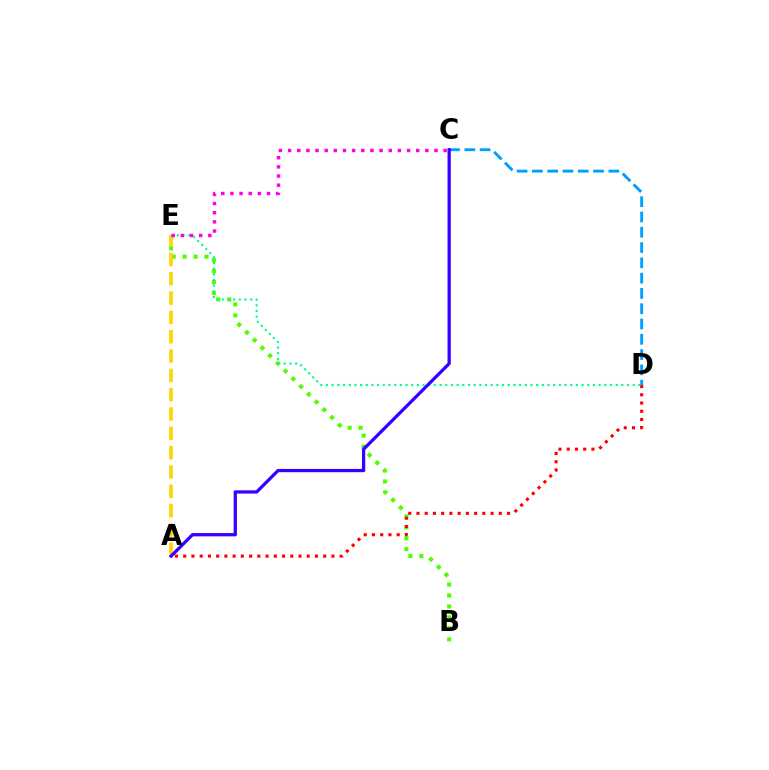{('B', 'E'): [{'color': '#4fff00', 'line_style': 'dotted', 'thickness': 2.97}], ('A', 'E'): [{'color': '#ffd500', 'line_style': 'dashed', 'thickness': 2.63}], ('A', 'D'): [{'color': '#ff0000', 'line_style': 'dotted', 'thickness': 2.24}], ('D', 'E'): [{'color': '#00ff86', 'line_style': 'dotted', 'thickness': 1.54}], ('C', 'E'): [{'color': '#ff00ed', 'line_style': 'dotted', 'thickness': 2.49}], ('C', 'D'): [{'color': '#009eff', 'line_style': 'dashed', 'thickness': 2.08}], ('A', 'C'): [{'color': '#3700ff', 'line_style': 'solid', 'thickness': 2.36}]}